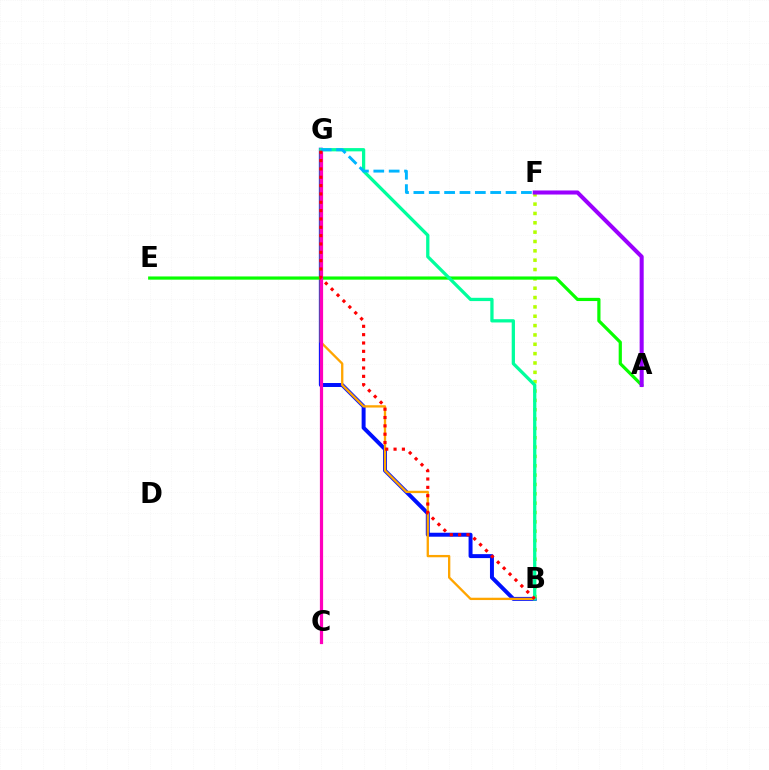{('B', 'G'): [{'color': '#0010ff', 'line_style': 'solid', 'thickness': 2.85}, {'color': '#ffa500', 'line_style': 'solid', 'thickness': 1.67}, {'color': '#00ff9d', 'line_style': 'solid', 'thickness': 2.36}, {'color': '#ff0000', 'line_style': 'dotted', 'thickness': 2.27}], ('B', 'F'): [{'color': '#b3ff00', 'line_style': 'dotted', 'thickness': 2.54}], ('A', 'E'): [{'color': '#08ff00', 'line_style': 'solid', 'thickness': 2.31}], ('C', 'G'): [{'color': '#ff00bd', 'line_style': 'solid', 'thickness': 2.31}], ('A', 'F'): [{'color': '#9b00ff', 'line_style': 'solid', 'thickness': 2.91}], ('F', 'G'): [{'color': '#00b5ff', 'line_style': 'dashed', 'thickness': 2.09}]}